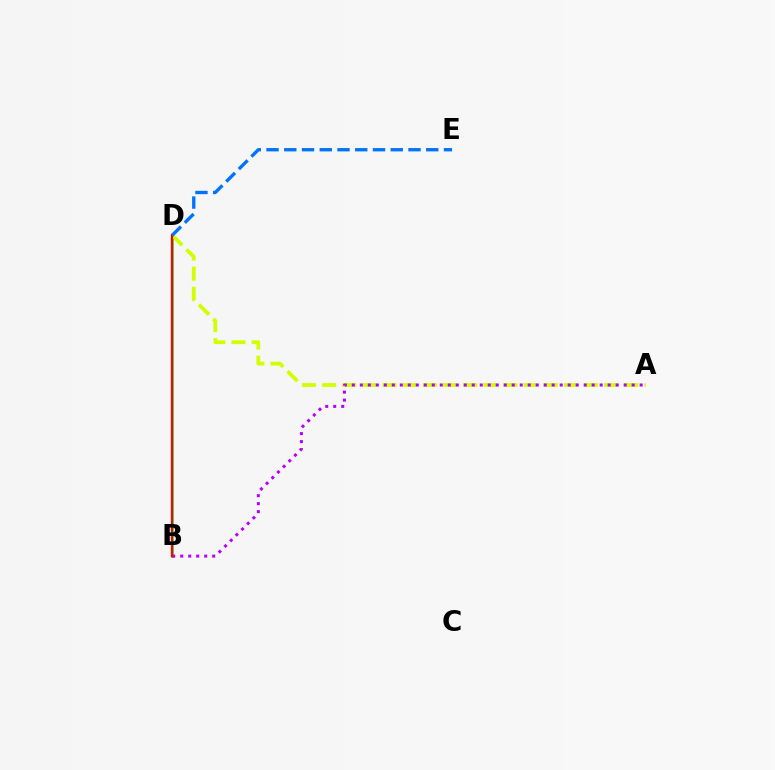{('B', 'D'): [{'color': '#00ff5c', 'line_style': 'solid', 'thickness': 2.02}, {'color': '#ff0000', 'line_style': 'solid', 'thickness': 1.66}], ('A', 'D'): [{'color': '#d1ff00', 'line_style': 'dashed', 'thickness': 2.74}], ('A', 'B'): [{'color': '#b900ff', 'line_style': 'dotted', 'thickness': 2.17}], ('D', 'E'): [{'color': '#0074ff', 'line_style': 'dashed', 'thickness': 2.41}]}